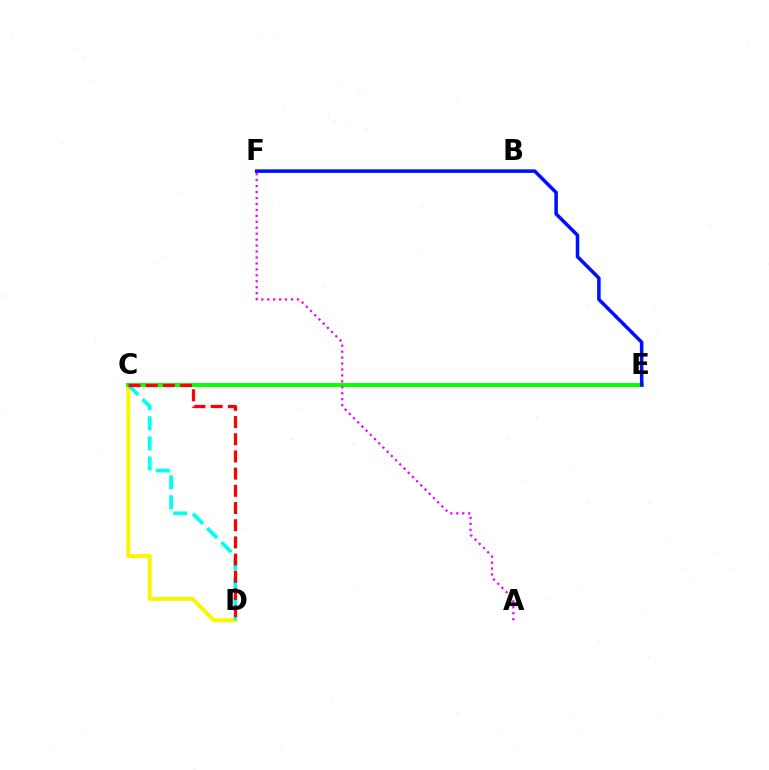{('C', 'D'): [{'color': '#fcf500', 'line_style': 'solid', 'thickness': 2.86}, {'color': '#00fff6', 'line_style': 'dashed', 'thickness': 2.73}, {'color': '#ff0000', 'line_style': 'dashed', 'thickness': 2.34}], ('C', 'E'): [{'color': '#08ff00', 'line_style': 'solid', 'thickness': 2.83}], ('A', 'F'): [{'color': '#ee00ff', 'line_style': 'dotted', 'thickness': 1.62}], ('E', 'F'): [{'color': '#0010ff', 'line_style': 'solid', 'thickness': 2.55}]}